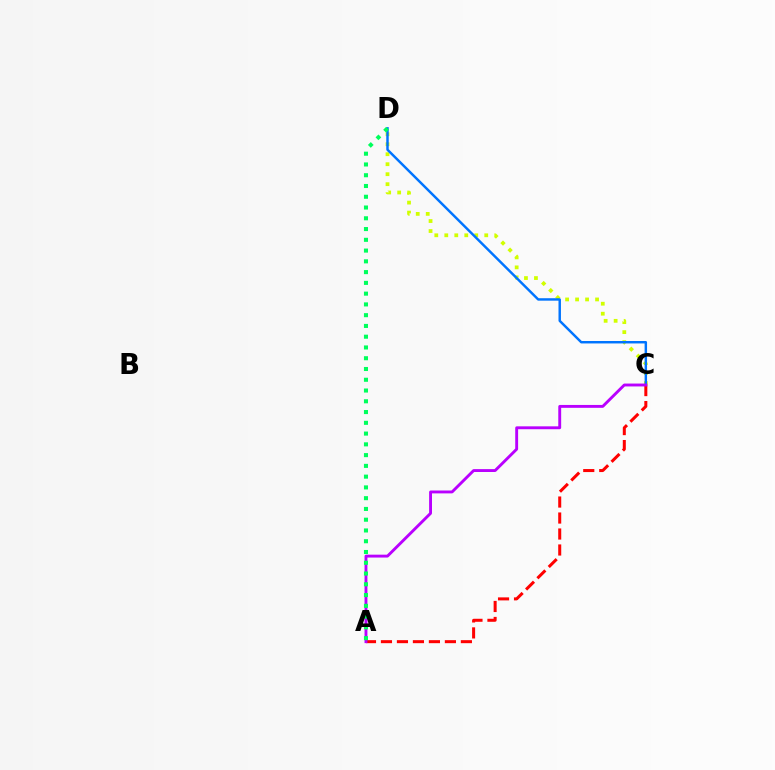{('C', 'D'): [{'color': '#d1ff00', 'line_style': 'dotted', 'thickness': 2.71}, {'color': '#0074ff', 'line_style': 'solid', 'thickness': 1.77}], ('A', 'C'): [{'color': '#ff0000', 'line_style': 'dashed', 'thickness': 2.17}, {'color': '#b900ff', 'line_style': 'solid', 'thickness': 2.08}], ('A', 'D'): [{'color': '#00ff5c', 'line_style': 'dotted', 'thickness': 2.92}]}